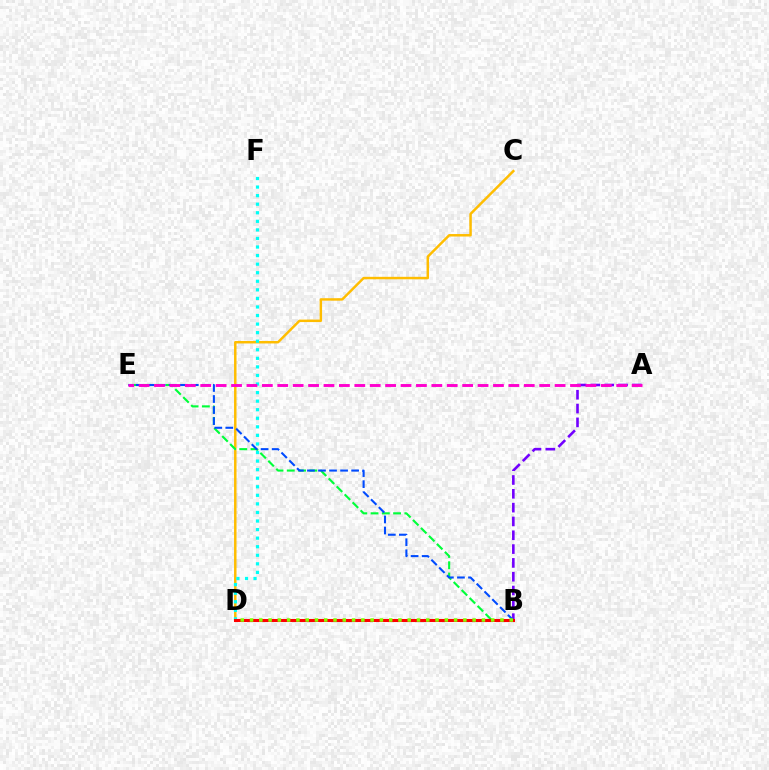{('C', 'D'): [{'color': '#ffbd00', 'line_style': 'solid', 'thickness': 1.78}], ('B', 'E'): [{'color': '#00ff39', 'line_style': 'dashed', 'thickness': 1.53}, {'color': '#004bff', 'line_style': 'dashed', 'thickness': 1.5}], ('A', 'B'): [{'color': '#7200ff', 'line_style': 'dashed', 'thickness': 1.88}], ('D', 'F'): [{'color': '#00fff6', 'line_style': 'dotted', 'thickness': 2.33}], ('B', 'D'): [{'color': '#ff0000', 'line_style': 'solid', 'thickness': 2.2}, {'color': '#84ff00', 'line_style': 'dotted', 'thickness': 2.52}], ('A', 'E'): [{'color': '#ff00cf', 'line_style': 'dashed', 'thickness': 2.09}]}